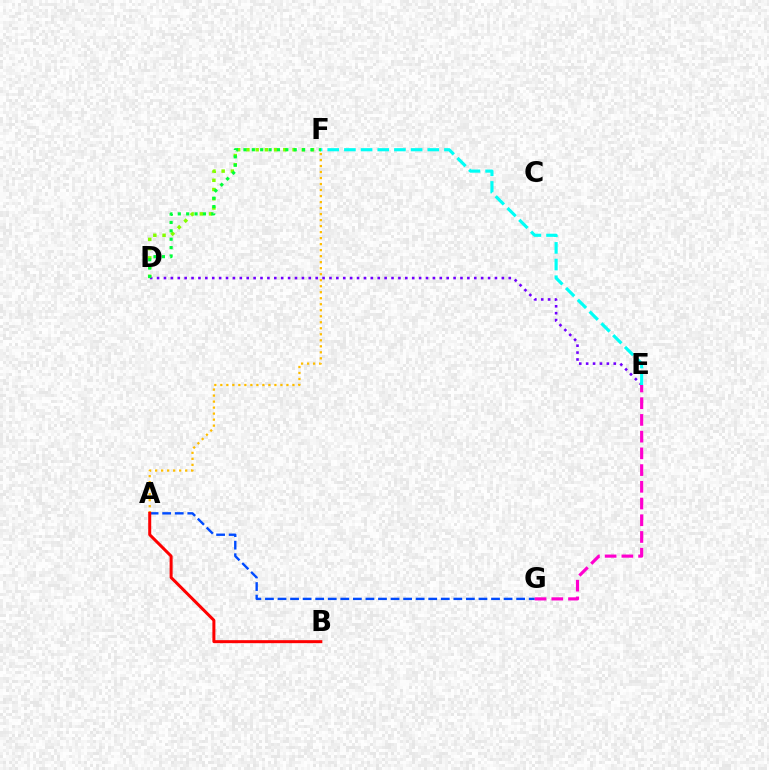{('D', 'E'): [{'color': '#7200ff', 'line_style': 'dotted', 'thickness': 1.87}], ('D', 'F'): [{'color': '#84ff00', 'line_style': 'dotted', 'thickness': 2.51}, {'color': '#00ff39', 'line_style': 'dotted', 'thickness': 2.28}], ('A', 'G'): [{'color': '#004bff', 'line_style': 'dashed', 'thickness': 1.71}], ('E', 'G'): [{'color': '#ff00cf', 'line_style': 'dashed', 'thickness': 2.27}], ('A', 'F'): [{'color': '#ffbd00', 'line_style': 'dotted', 'thickness': 1.63}], ('E', 'F'): [{'color': '#00fff6', 'line_style': 'dashed', 'thickness': 2.27}], ('A', 'B'): [{'color': '#ff0000', 'line_style': 'solid', 'thickness': 2.16}]}